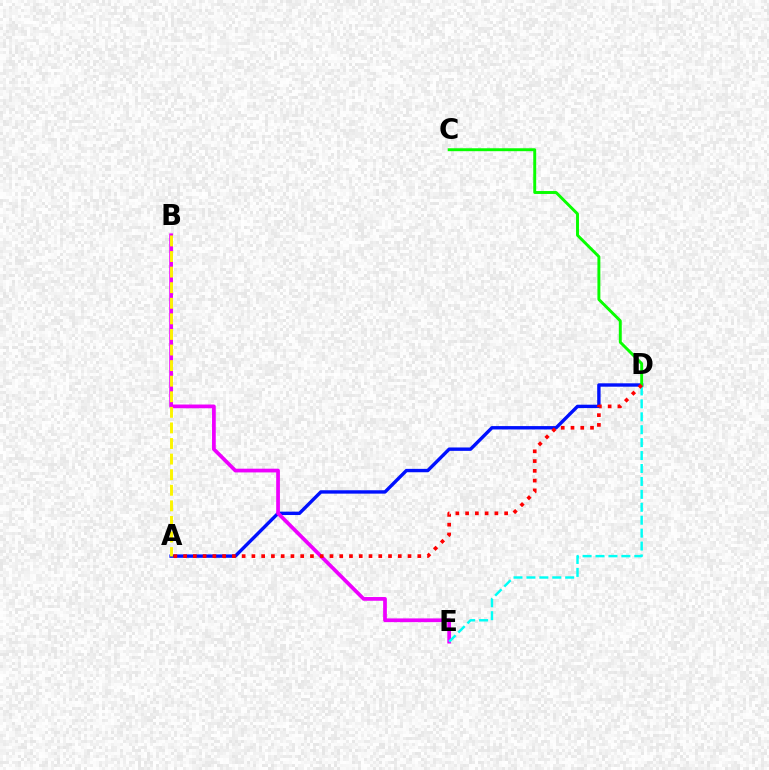{('A', 'D'): [{'color': '#0010ff', 'line_style': 'solid', 'thickness': 2.44}, {'color': '#ff0000', 'line_style': 'dotted', 'thickness': 2.65}], ('B', 'E'): [{'color': '#ee00ff', 'line_style': 'solid', 'thickness': 2.68}], ('C', 'D'): [{'color': '#08ff00', 'line_style': 'solid', 'thickness': 2.11}], ('D', 'E'): [{'color': '#00fff6', 'line_style': 'dashed', 'thickness': 1.76}], ('A', 'B'): [{'color': '#fcf500', 'line_style': 'dashed', 'thickness': 2.12}]}